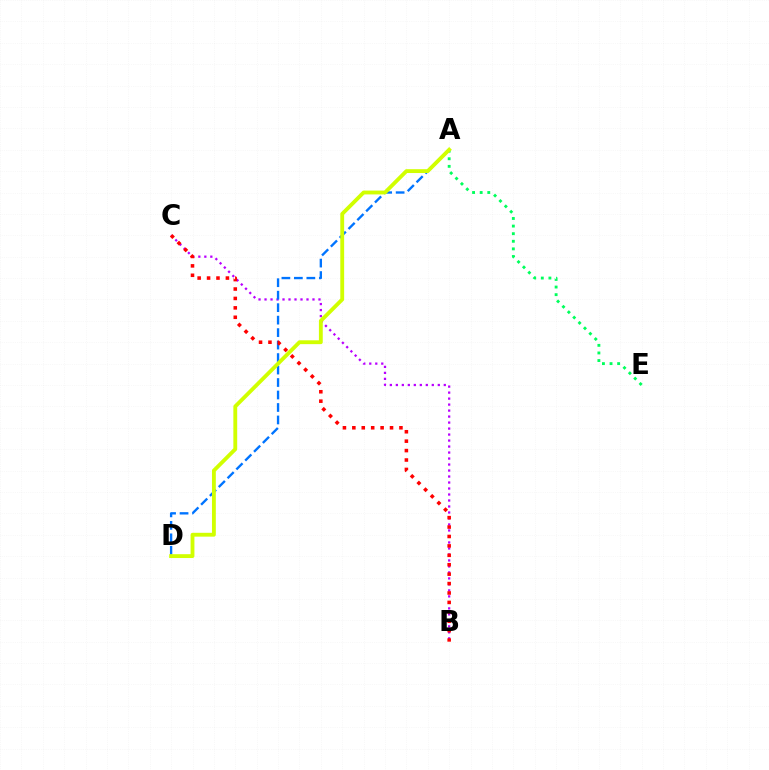{('A', 'E'): [{'color': '#00ff5c', 'line_style': 'dotted', 'thickness': 2.07}], ('B', 'C'): [{'color': '#b900ff', 'line_style': 'dotted', 'thickness': 1.63}, {'color': '#ff0000', 'line_style': 'dotted', 'thickness': 2.56}], ('A', 'D'): [{'color': '#0074ff', 'line_style': 'dashed', 'thickness': 1.7}, {'color': '#d1ff00', 'line_style': 'solid', 'thickness': 2.77}]}